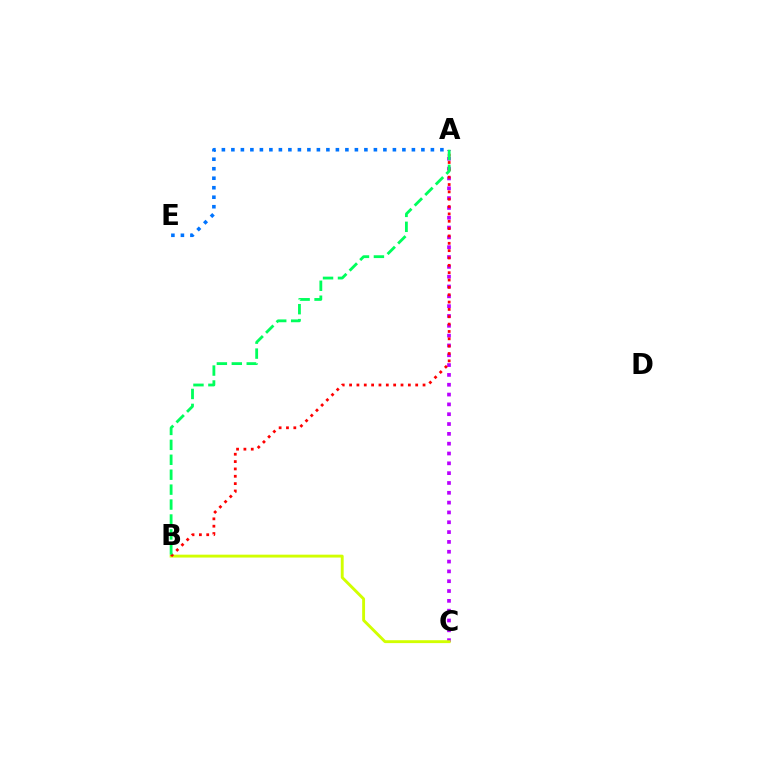{('A', 'C'): [{'color': '#b900ff', 'line_style': 'dotted', 'thickness': 2.67}], ('B', 'C'): [{'color': '#d1ff00', 'line_style': 'solid', 'thickness': 2.08}], ('A', 'E'): [{'color': '#0074ff', 'line_style': 'dotted', 'thickness': 2.58}], ('A', 'B'): [{'color': '#ff0000', 'line_style': 'dotted', 'thickness': 2.0}, {'color': '#00ff5c', 'line_style': 'dashed', 'thickness': 2.03}]}